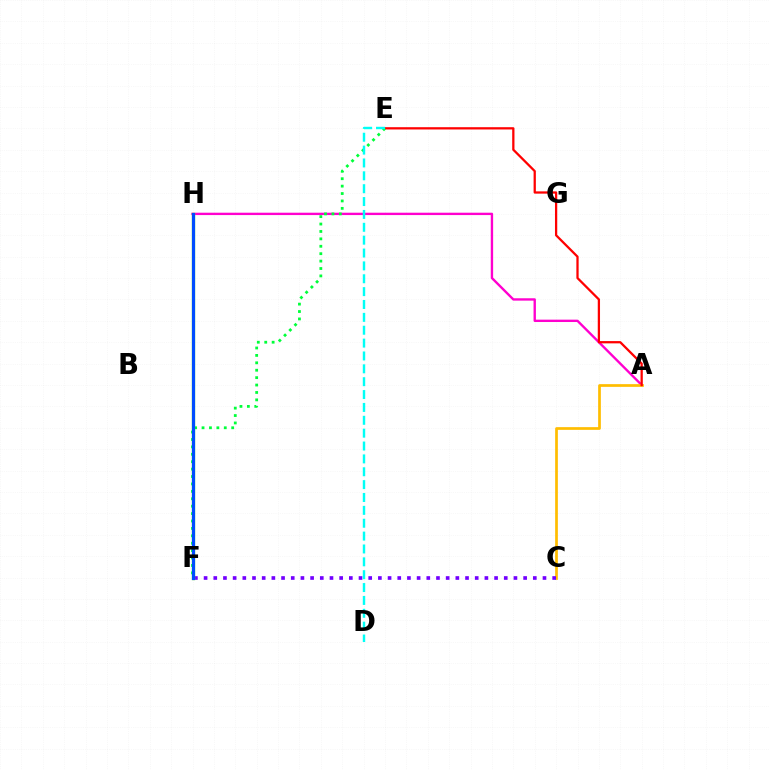{('A', 'H'): [{'color': '#ff00cf', 'line_style': 'solid', 'thickness': 1.7}], ('A', 'C'): [{'color': '#ffbd00', 'line_style': 'solid', 'thickness': 1.95}], ('C', 'F'): [{'color': '#7200ff', 'line_style': 'dotted', 'thickness': 2.63}], ('F', 'H'): [{'color': '#84ff00', 'line_style': 'solid', 'thickness': 2.37}, {'color': '#004bff', 'line_style': 'solid', 'thickness': 2.28}], ('A', 'E'): [{'color': '#ff0000', 'line_style': 'solid', 'thickness': 1.63}], ('E', 'F'): [{'color': '#00ff39', 'line_style': 'dotted', 'thickness': 2.01}], ('D', 'E'): [{'color': '#00fff6', 'line_style': 'dashed', 'thickness': 1.75}]}